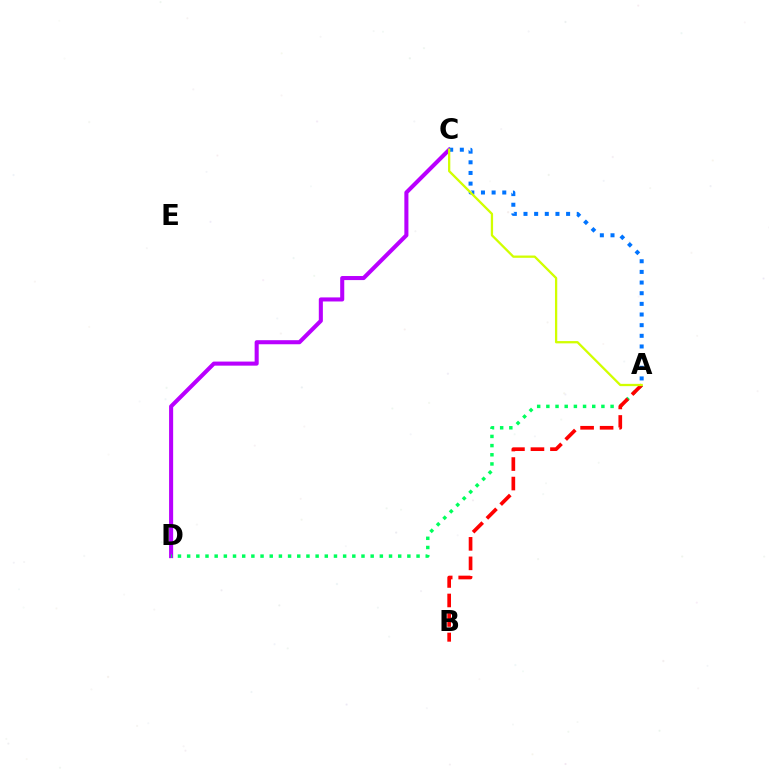{('C', 'D'): [{'color': '#b900ff', 'line_style': 'solid', 'thickness': 2.93}], ('A', 'D'): [{'color': '#00ff5c', 'line_style': 'dotted', 'thickness': 2.49}], ('A', 'C'): [{'color': '#0074ff', 'line_style': 'dotted', 'thickness': 2.89}, {'color': '#d1ff00', 'line_style': 'solid', 'thickness': 1.65}], ('A', 'B'): [{'color': '#ff0000', 'line_style': 'dashed', 'thickness': 2.65}]}